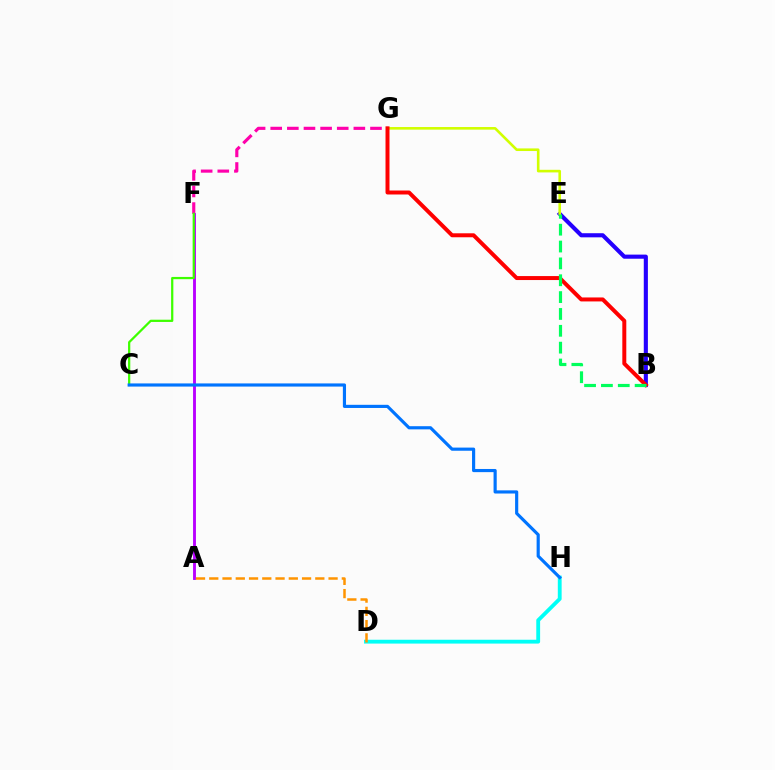{('F', 'G'): [{'color': '#ff00ac', 'line_style': 'dashed', 'thickness': 2.26}], ('D', 'H'): [{'color': '#00fff6', 'line_style': 'solid', 'thickness': 2.76}], ('A', 'F'): [{'color': '#b900ff', 'line_style': 'solid', 'thickness': 2.08}], ('A', 'D'): [{'color': '#ff9400', 'line_style': 'dashed', 'thickness': 1.8}], ('B', 'E'): [{'color': '#2500ff', 'line_style': 'solid', 'thickness': 2.96}, {'color': '#00ff5c', 'line_style': 'dashed', 'thickness': 2.29}], ('E', 'G'): [{'color': '#d1ff00', 'line_style': 'solid', 'thickness': 1.88}], ('C', 'F'): [{'color': '#3dff00', 'line_style': 'solid', 'thickness': 1.62}], ('B', 'G'): [{'color': '#ff0000', 'line_style': 'solid', 'thickness': 2.86}], ('C', 'H'): [{'color': '#0074ff', 'line_style': 'solid', 'thickness': 2.27}]}